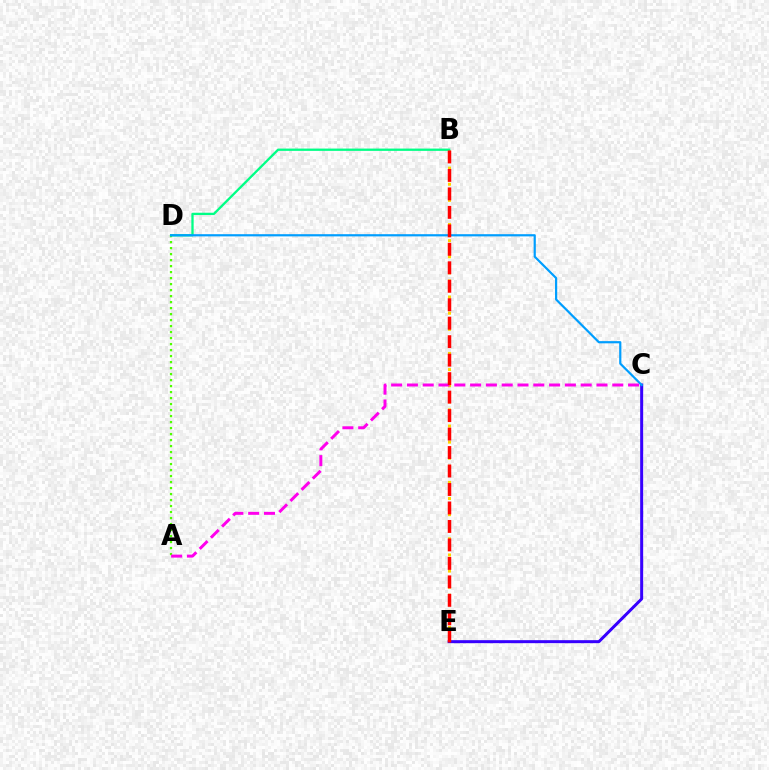{('B', 'E'): [{'color': '#ffd500', 'line_style': 'dotted', 'thickness': 2.19}, {'color': '#ff0000', 'line_style': 'dashed', 'thickness': 2.51}], ('C', 'E'): [{'color': '#3700ff', 'line_style': 'solid', 'thickness': 2.16}], ('A', 'D'): [{'color': '#4fff00', 'line_style': 'dotted', 'thickness': 1.63}], ('B', 'D'): [{'color': '#00ff86', 'line_style': 'solid', 'thickness': 1.66}], ('C', 'D'): [{'color': '#009eff', 'line_style': 'solid', 'thickness': 1.58}], ('A', 'C'): [{'color': '#ff00ed', 'line_style': 'dashed', 'thickness': 2.15}]}